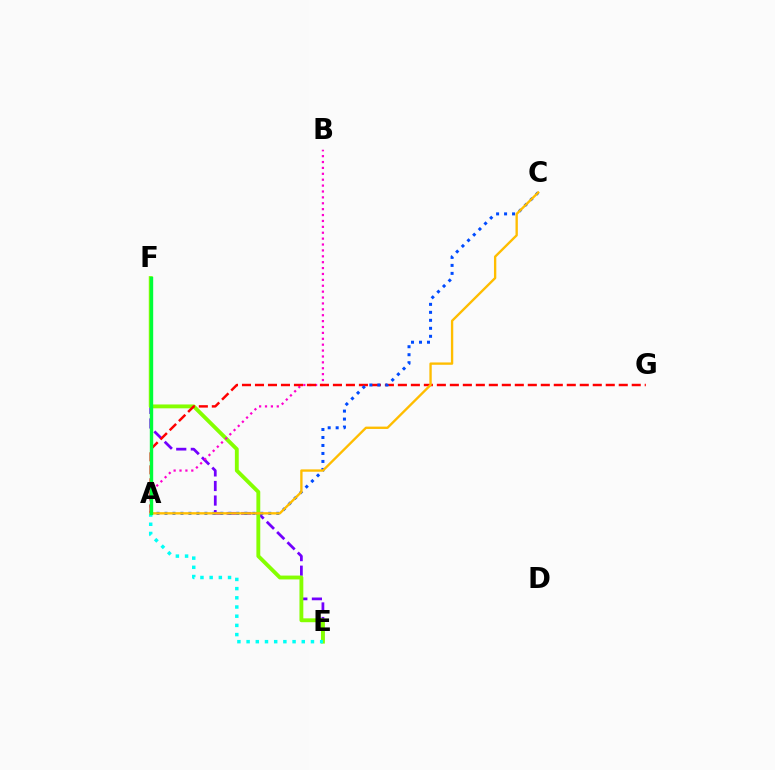{('E', 'F'): [{'color': '#7200ff', 'line_style': 'dashed', 'thickness': 1.98}, {'color': '#84ff00', 'line_style': 'solid', 'thickness': 2.78}], ('A', 'B'): [{'color': '#ff00cf', 'line_style': 'dotted', 'thickness': 1.6}], ('A', 'G'): [{'color': '#ff0000', 'line_style': 'dashed', 'thickness': 1.76}], ('A', 'C'): [{'color': '#004bff', 'line_style': 'dotted', 'thickness': 2.17}, {'color': '#ffbd00', 'line_style': 'solid', 'thickness': 1.69}], ('A', 'E'): [{'color': '#00fff6', 'line_style': 'dotted', 'thickness': 2.5}], ('A', 'F'): [{'color': '#00ff39', 'line_style': 'solid', 'thickness': 2.43}]}